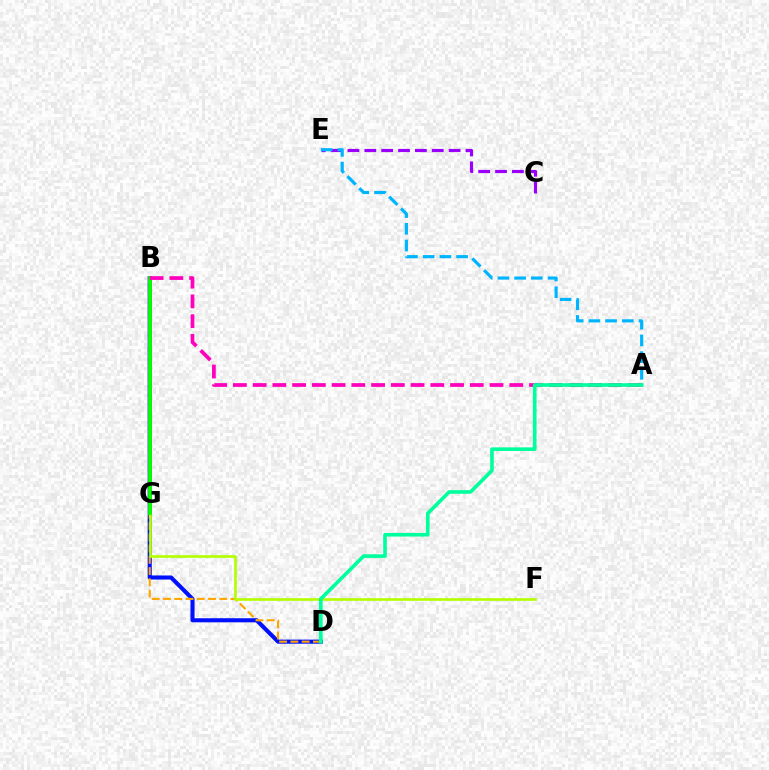{('C', 'E'): [{'color': '#9b00ff', 'line_style': 'dashed', 'thickness': 2.29}], ('B', 'D'): [{'color': '#0010ff', 'line_style': 'solid', 'thickness': 2.94}], ('D', 'G'): [{'color': '#ffa500', 'line_style': 'dashed', 'thickness': 1.53}], ('F', 'G'): [{'color': '#b3ff00', 'line_style': 'solid', 'thickness': 1.92}], ('B', 'G'): [{'color': '#ff0000', 'line_style': 'dotted', 'thickness': 2.11}, {'color': '#08ff00', 'line_style': 'solid', 'thickness': 2.74}], ('A', 'E'): [{'color': '#00b5ff', 'line_style': 'dashed', 'thickness': 2.27}], ('A', 'B'): [{'color': '#ff00bd', 'line_style': 'dashed', 'thickness': 2.68}], ('A', 'D'): [{'color': '#00ff9d', 'line_style': 'solid', 'thickness': 2.62}]}